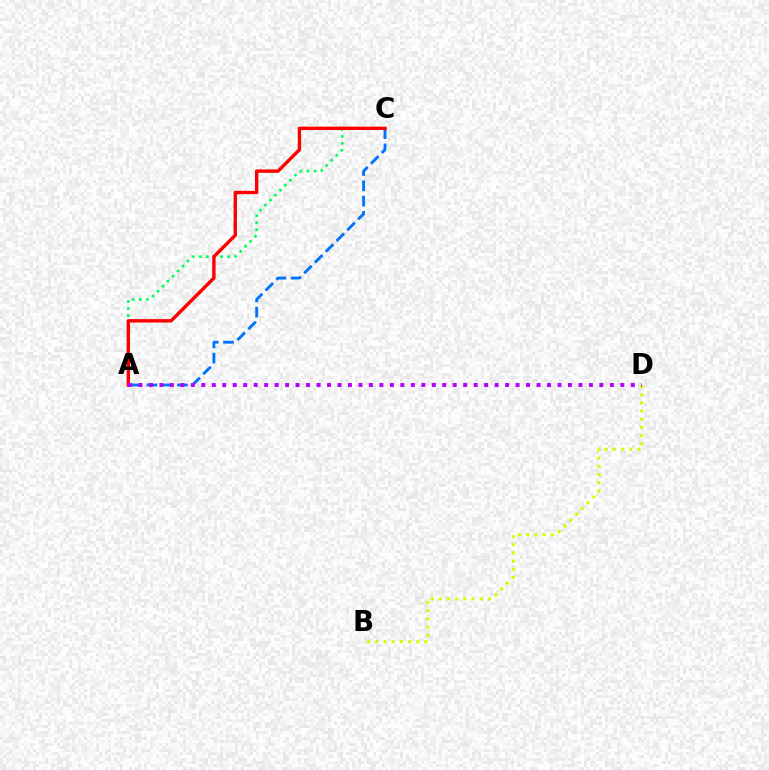{('A', 'C'): [{'color': '#0074ff', 'line_style': 'dashed', 'thickness': 2.07}, {'color': '#00ff5c', 'line_style': 'dotted', 'thickness': 1.92}, {'color': '#ff0000', 'line_style': 'solid', 'thickness': 2.44}], ('B', 'D'): [{'color': '#d1ff00', 'line_style': 'dotted', 'thickness': 2.22}], ('A', 'D'): [{'color': '#b900ff', 'line_style': 'dotted', 'thickness': 2.85}]}